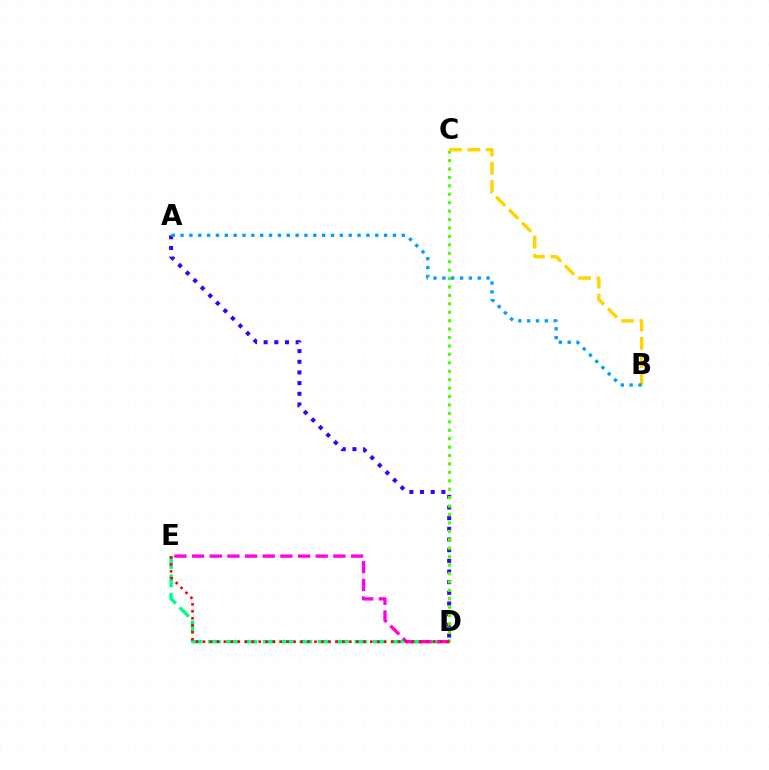{('A', 'D'): [{'color': '#3700ff', 'line_style': 'dotted', 'thickness': 2.9}], ('C', 'D'): [{'color': '#4fff00', 'line_style': 'dotted', 'thickness': 2.29}], ('D', 'E'): [{'color': '#00ff86', 'line_style': 'dashed', 'thickness': 2.49}, {'color': '#ff00ed', 'line_style': 'dashed', 'thickness': 2.4}, {'color': '#ff0000', 'line_style': 'dotted', 'thickness': 1.89}], ('B', 'C'): [{'color': '#ffd500', 'line_style': 'dashed', 'thickness': 2.49}], ('A', 'B'): [{'color': '#009eff', 'line_style': 'dotted', 'thickness': 2.4}]}